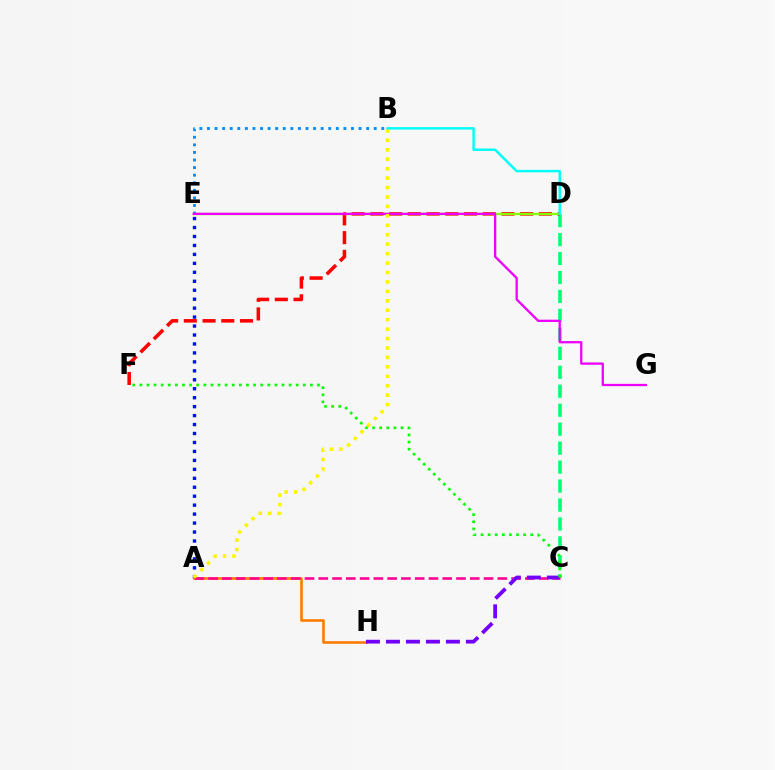{('C', 'D'): [{'color': '#00ff74', 'line_style': 'dashed', 'thickness': 2.58}], ('A', 'E'): [{'color': '#0010ff', 'line_style': 'dotted', 'thickness': 2.43}], ('B', 'E'): [{'color': '#008cff', 'line_style': 'dotted', 'thickness': 2.06}], ('D', 'F'): [{'color': '#ff0000', 'line_style': 'dashed', 'thickness': 2.54}], ('A', 'H'): [{'color': '#ff7c00', 'line_style': 'solid', 'thickness': 1.89}], ('A', 'C'): [{'color': '#ff0094', 'line_style': 'dashed', 'thickness': 1.87}], ('D', 'E'): [{'color': '#84ff00', 'line_style': 'solid', 'thickness': 1.66}], ('E', 'G'): [{'color': '#ee00ff', 'line_style': 'solid', 'thickness': 1.65}], ('A', 'B'): [{'color': '#fcf500', 'line_style': 'dotted', 'thickness': 2.56}], ('C', 'H'): [{'color': '#7200ff', 'line_style': 'dashed', 'thickness': 2.72}], ('B', 'D'): [{'color': '#00fff6', 'line_style': 'solid', 'thickness': 1.76}], ('C', 'F'): [{'color': '#08ff00', 'line_style': 'dotted', 'thickness': 1.93}]}